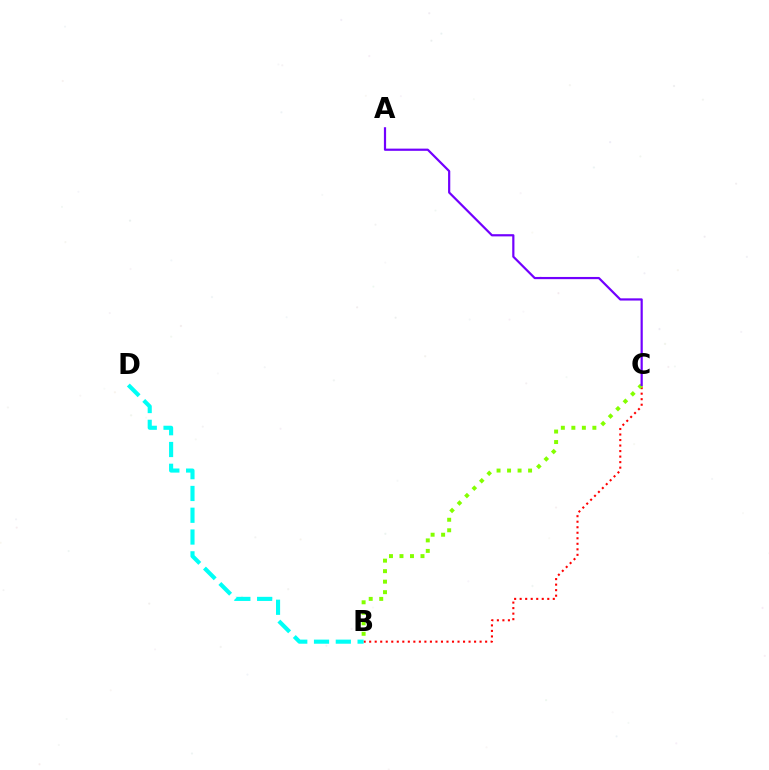{('B', 'C'): [{'color': '#ff0000', 'line_style': 'dotted', 'thickness': 1.5}, {'color': '#84ff00', 'line_style': 'dotted', 'thickness': 2.85}], ('A', 'C'): [{'color': '#7200ff', 'line_style': 'solid', 'thickness': 1.59}], ('B', 'D'): [{'color': '#00fff6', 'line_style': 'dashed', 'thickness': 2.96}]}